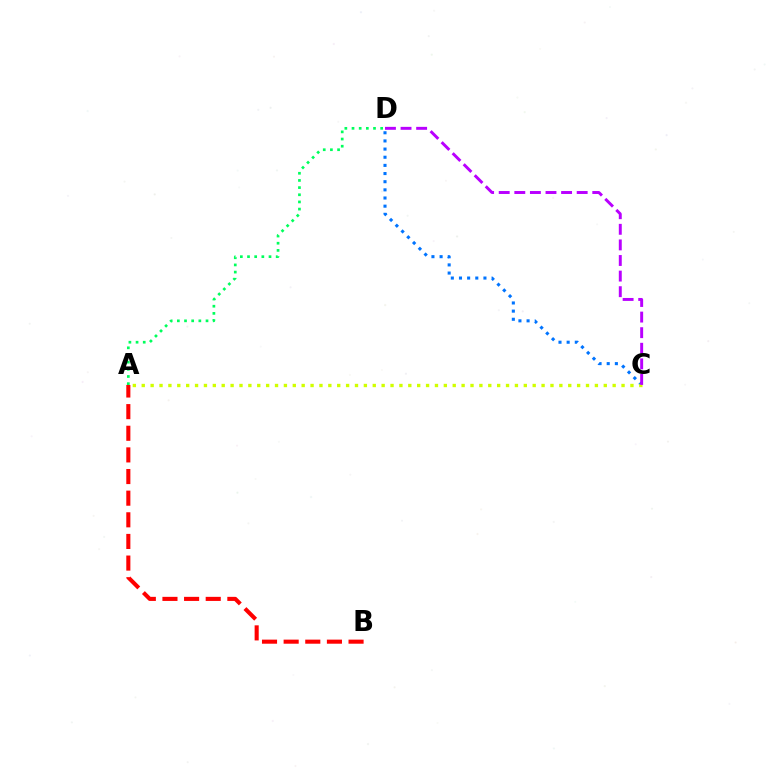{('A', 'B'): [{'color': '#ff0000', 'line_style': 'dashed', 'thickness': 2.94}], ('C', 'D'): [{'color': '#0074ff', 'line_style': 'dotted', 'thickness': 2.22}, {'color': '#b900ff', 'line_style': 'dashed', 'thickness': 2.12}], ('A', 'C'): [{'color': '#d1ff00', 'line_style': 'dotted', 'thickness': 2.41}], ('A', 'D'): [{'color': '#00ff5c', 'line_style': 'dotted', 'thickness': 1.95}]}